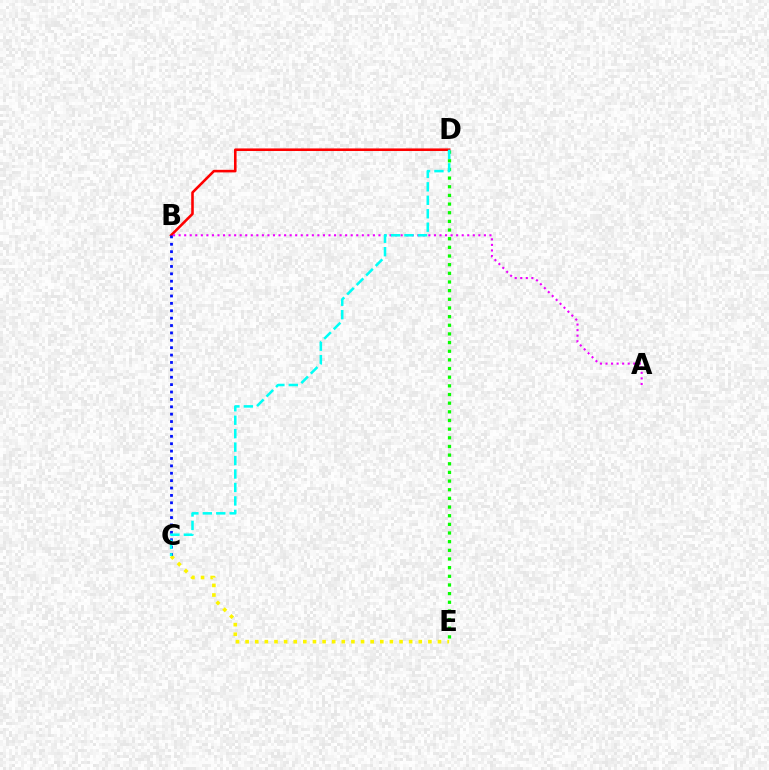{('C', 'E'): [{'color': '#fcf500', 'line_style': 'dotted', 'thickness': 2.61}], ('B', 'D'): [{'color': '#ff0000', 'line_style': 'solid', 'thickness': 1.86}], ('A', 'B'): [{'color': '#ee00ff', 'line_style': 'dotted', 'thickness': 1.51}], ('D', 'E'): [{'color': '#08ff00', 'line_style': 'dotted', 'thickness': 2.35}], ('B', 'C'): [{'color': '#0010ff', 'line_style': 'dotted', 'thickness': 2.01}], ('C', 'D'): [{'color': '#00fff6', 'line_style': 'dashed', 'thickness': 1.83}]}